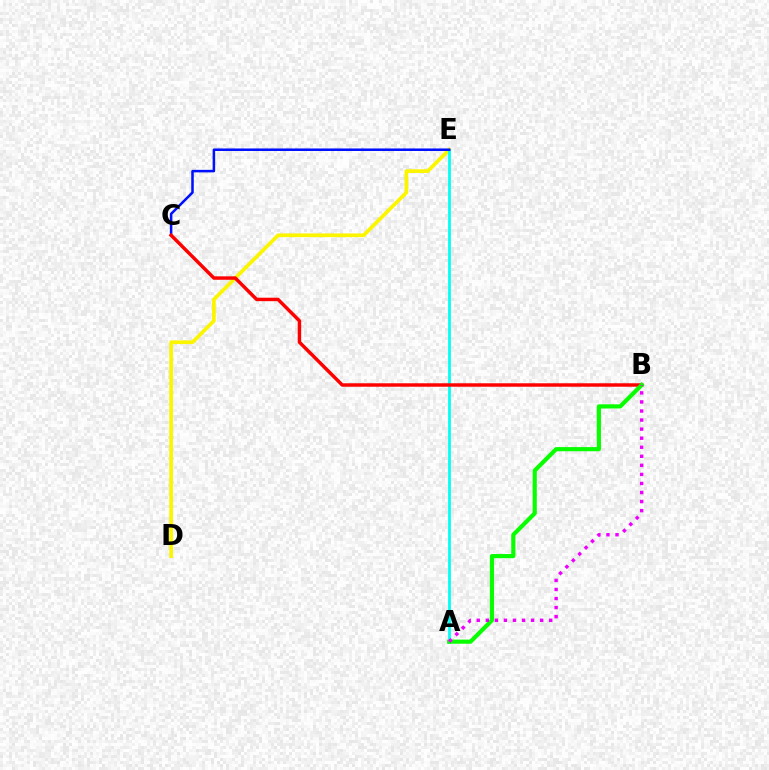{('D', 'E'): [{'color': '#fcf500', 'line_style': 'solid', 'thickness': 2.67}], ('A', 'E'): [{'color': '#00fff6', 'line_style': 'solid', 'thickness': 1.98}], ('C', 'E'): [{'color': '#0010ff', 'line_style': 'solid', 'thickness': 1.82}], ('B', 'C'): [{'color': '#ff0000', 'line_style': 'solid', 'thickness': 2.48}], ('A', 'B'): [{'color': '#08ff00', 'line_style': 'solid', 'thickness': 2.99}, {'color': '#ee00ff', 'line_style': 'dotted', 'thickness': 2.46}]}